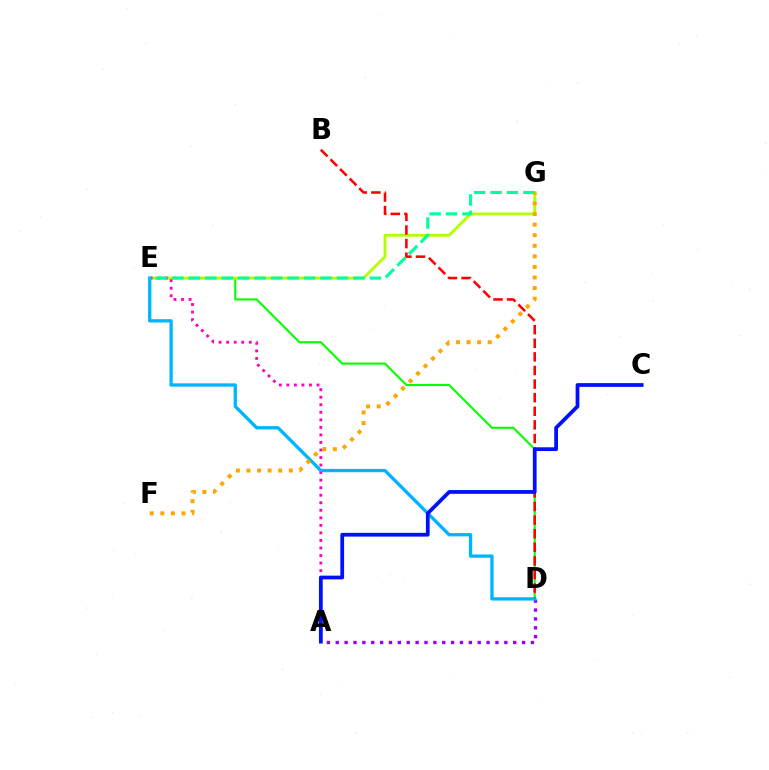{('D', 'E'): [{'color': '#08ff00', 'line_style': 'solid', 'thickness': 1.54}, {'color': '#00b5ff', 'line_style': 'solid', 'thickness': 2.39}], ('E', 'G'): [{'color': '#b3ff00', 'line_style': 'solid', 'thickness': 2.04}, {'color': '#00ff9d', 'line_style': 'dashed', 'thickness': 2.24}], ('A', 'D'): [{'color': '#9b00ff', 'line_style': 'dotted', 'thickness': 2.41}], ('A', 'E'): [{'color': '#ff00bd', 'line_style': 'dotted', 'thickness': 2.05}], ('B', 'D'): [{'color': '#ff0000', 'line_style': 'dashed', 'thickness': 1.85}], ('A', 'C'): [{'color': '#0010ff', 'line_style': 'solid', 'thickness': 2.71}], ('F', 'G'): [{'color': '#ffa500', 'line_style': 'dotted', 'thickness': 2.88}]}